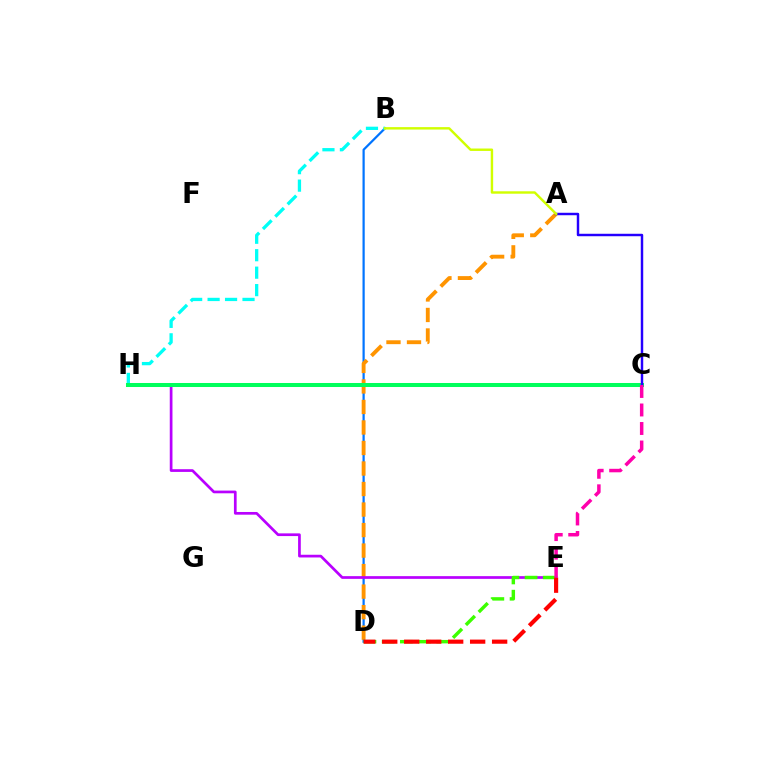{('B', 'D'): [{'color': '#0074ff', 'line_style': 'solid', 'thickness': 1.6}], ('A', 'D'): [{'color': '#ff9400', 'line_style': 'dashed', 'thickness': 2.79}], ('B', 'H'): [{'color': '#00fff6', 'line_style': 'dashed', 'thickness': 2.37}], ('E', 'H'): [{'color': '#b900ff', 'line_style': 'solid', 'thickness': 1.95}], ('D', 'E'): [{'color': '#3dff00', 'line_style': 'dashed', 'thickness': 2.47}, {'color': '#ff0000', 'line_style': 'dashed', 'thickness': 2.99}], ('C', 'H'): [{'color': '#00ff5c', 'line_style': 'solid', 'thickness': 2.89}], ('A', 'C'): [{'color': '#2500ff', 'line_style': 'solid', 'thickness': 1.76}], ('C', 'E'): [{'color': '#ff00ac', 'line_style': 'dashed', 'thickness': 2.51}], ('A', 'B'): [{'color': '#d1ff00', 'line_style': 'solid', 'thickness': 1.75}]}